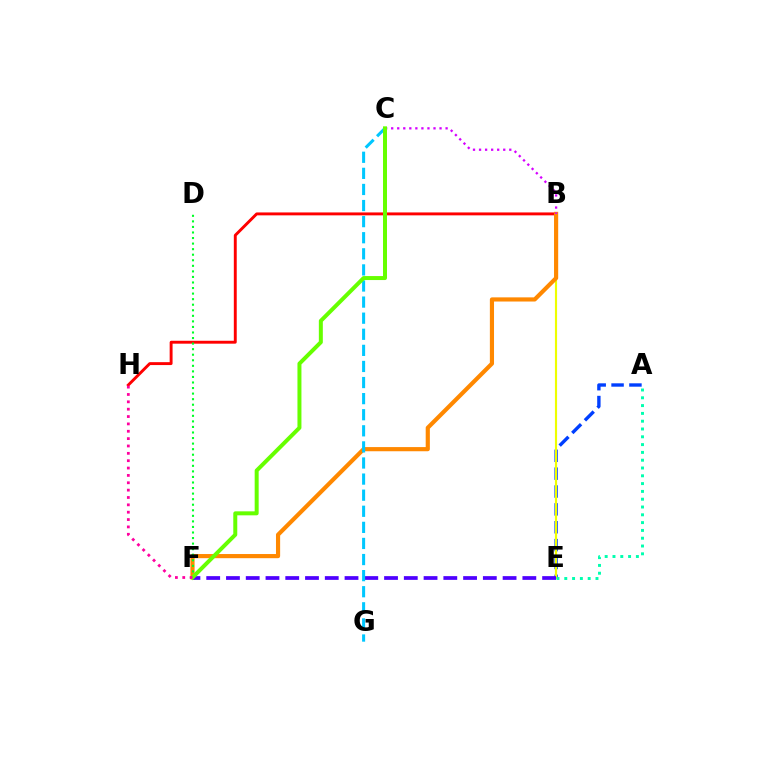{('B', 'H'): [{'color': '#ff0000', 'line_style': 'solid', 'thickness': 2.09}], ('A', 'E'): [{'color': '#003fff', 'line_style': 'dashed', 'thickness': 2.43}, {'color': '#00ffaf', 'line_style': 'dotted', 'thickness': 2.12}], ('B', 'E'): [{'color': '#eeff00', 'line_style': 'solid', 'thickness': 1.55}], ('B', 'F'): [{'color': '#ff8800', 'line_style': 'solid', 'thickness': 2.99}], ('E', 'F'): [{'color': '#4f00ff', 'line_style': 'dashed', 'thickness': 2.68}], ('B', 'C'): [{'color': '#d600ff', 'line_style': 'dotted', 'thickness': 1.64}], ('C', 'G'): [{'color': '#00c7ff', 'line_style': 'dashed', 'thickness': 2.19}], ('D', 'F'): [{'color': '#00ff27', 'line_style': 'dotted', 'thickness': 1.51}], ('C', 'F'): [{'color': '#66ff00', 'line_style': 'solid', 'thickness': 2.87}], ('F', 'H'): [{'color': '#ff00a0', 'line_style': 'dotted', 'thickness': 2.0}]}